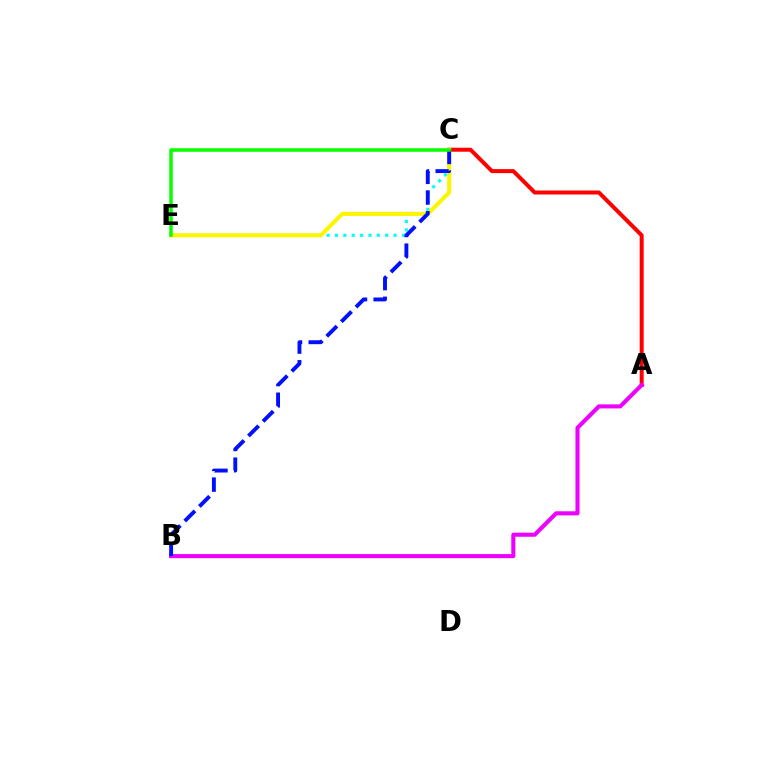{('C', 'E'): [{'color': '#00fff6', 'line_style': 'dotted', 'thickness': 2.27}, {'color': '#fcf500', 'line_style': 'solid', 'thickness': 2.93}, {'color': '#08ff00', 'line_style': 'solid', 'thickness': 2.53}], ('A', 'C'): [{'color': '#ff0000', 'line_style': 'solid', 'thickness': 2.87}], ('A', 'B'): [{'color': '#ee00ff', 'line_style': 'solid', 'thickness': 2.94}], ('B', 'C'): [{'color': '#0010ff', 'line_style': 'dashed', 'thickness': 2.81}]}